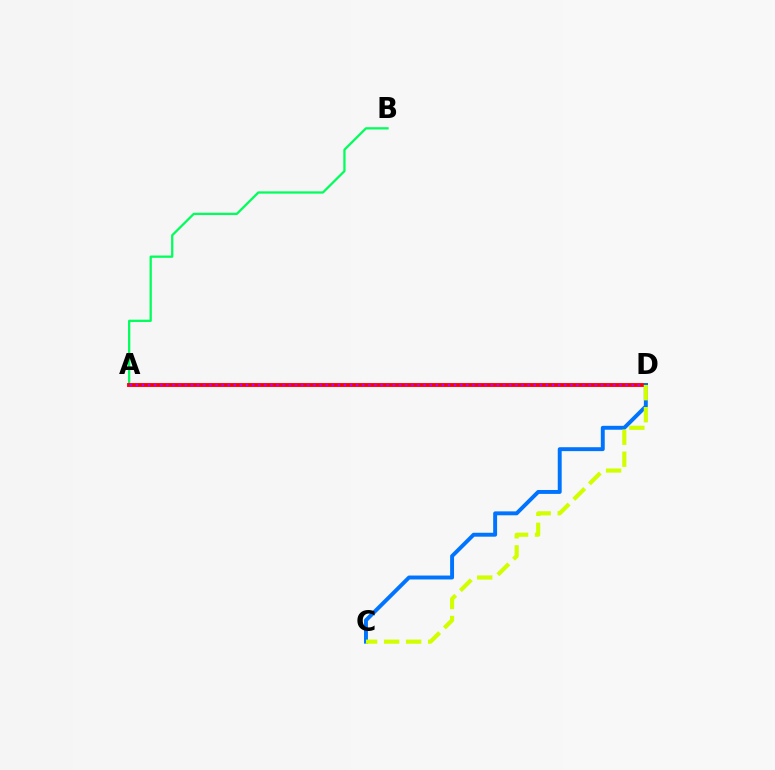{('A', 'B'): [{'color': '#00ff5c', 'line_style': 'solid', 'thickness': 1.64}], ('A', 'D'): [{'color': '#ff0000', 'line_style': 'solid', 'thickness': 2.8}, {'color': '#b900ff', 'line_style': 'dotted', 'thickness': 1.66}], ('C', 'D'): [{'color': '#0074ff', 'line_style': 'solid', 'thickness': 2.82}, {'color': '#d1ff00', 'line_style': 'dashed', 'thickness': 2.99}]}